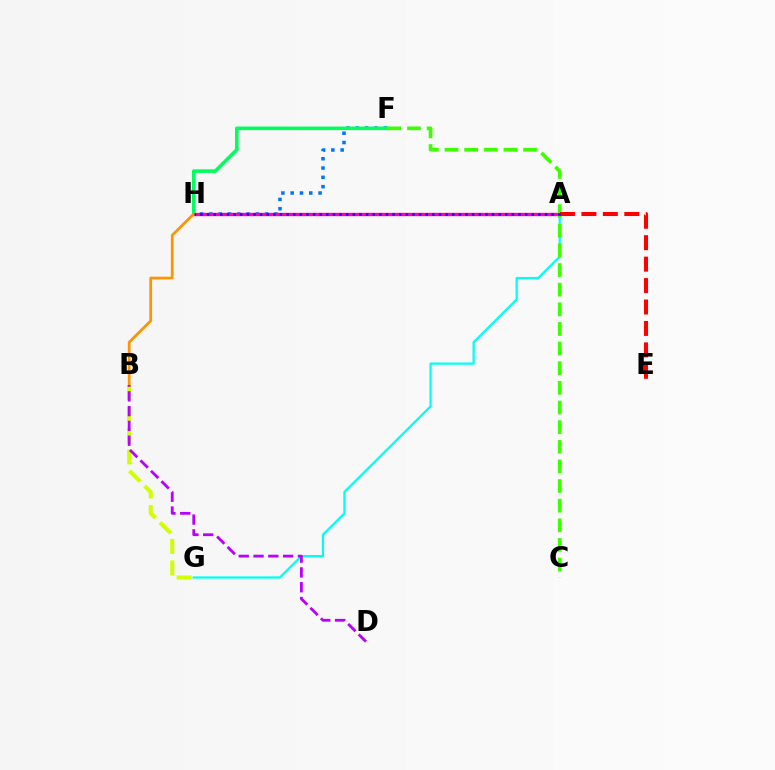{('A', 'G'): [{'color': '#00fff6', 'line_style': 'solid', 'thickness': 1.62}], ('F', 'H'): [{'color': '#0074ff', 'line_style': 'dotted', 'thickness': 2.53}, {'color': '#00ff5c', 'line_style': 'solid', 'thickness': 2.57}], ('A', 'H'): [{'color': '#ff00ac', 'line_style': 'solid', 'thickness': 2.42}, {'color': '#2500ff', 'line_style': 'dotted', 'thickness': 1.8}], ('B', 'G'): [{'color': '#d1ff00', 'line_style': 'dashed', 'thickness': 2.92}], ('B', 'H'): [{'color': '#ff9400', 'line_style': 'solid', 'thickness': 1.97}], ('C', 'F'): [{'color': '#3dff00', 'line_style': 'dashed', 'thickness': 2.67}], ('A', 'E'): [{'color': '#ff0000', 'line_style': 'dashed', 'thickness': 2.91}], ('B', 'D'): [{'color': '#b900ff', 'line_style': 'dashed', 'thickness': 2.01}]}